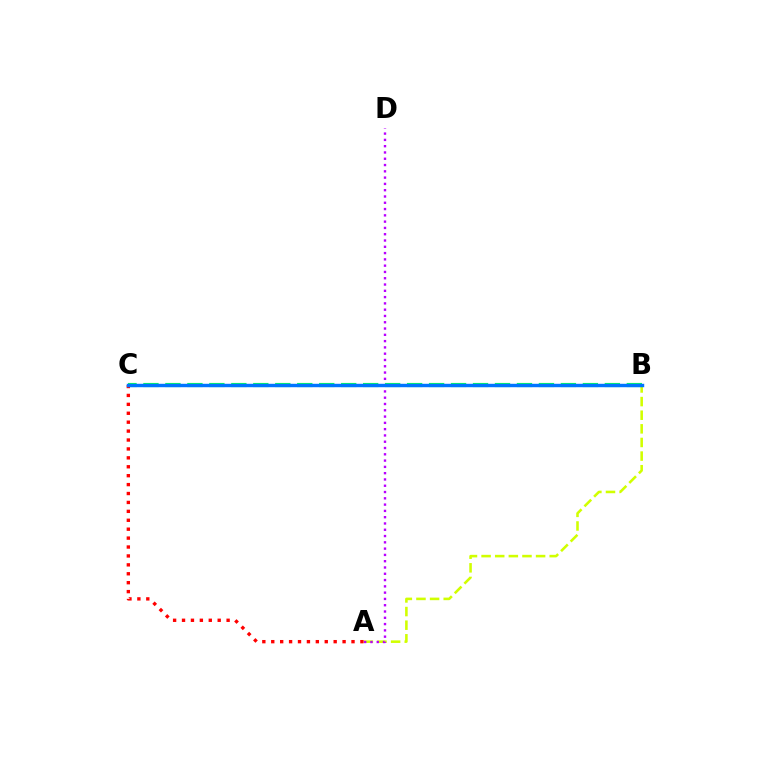{('A', 'B'): [{'color': '#d1ff00', 'line_style': 'dashed', 'thickness': 1.85}], ('B', 'C'): [{'color': '#00ff5c', 'line_style': 'dashed', 'thickness': 2.98}, {'color': '#0074ff', 'line_style': 'solid', 'thickness': 2.47}], ('A', 'C'): [{'color': '#ff0000', 'line_style': 'dotted', 'thickness': 2.42}], ('A', 'D'): [{'color': '#b900ff', 'line_style': 'dotted', 'thickness': 1.71}]}